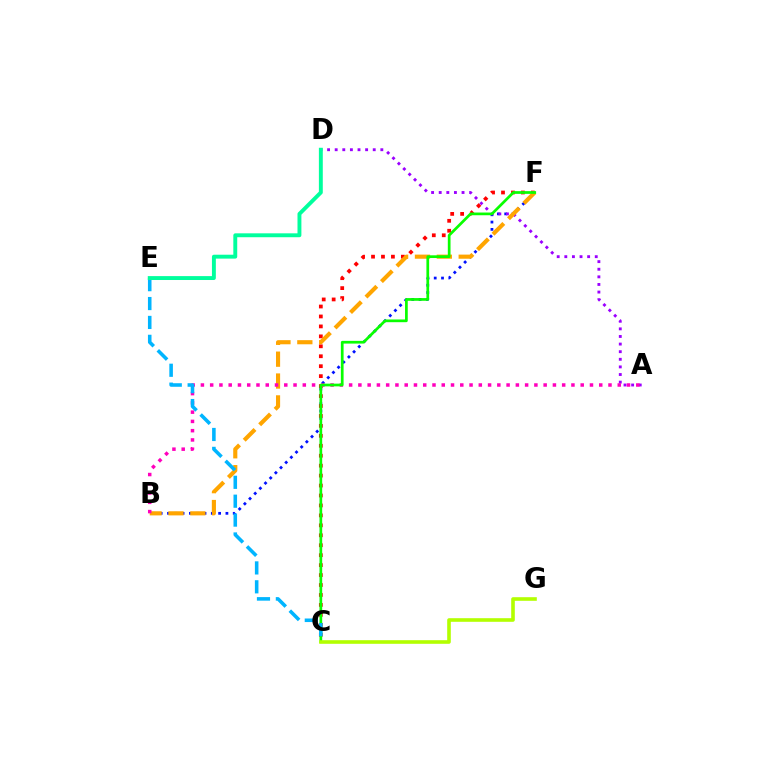{('B', 'F'): [{'color': '#0010ff', 'line_style': 'dotted', 'thickness': 1.98}, {'color': '#ffa500', 'line_style': 'dashed', 'thickness': 2.97}], ('A', 'D'): [{'color': '#9b00ff', 'line_style': 'dotted', 'thickness': 2.07}], ('C', 'F'): [{'color': '#ff0000', 'line_style': 'dotted', 'thickness': 2.7}, {'color': '#08ff00', 'line_style': 'solid', 'thickness': 1.96}], ('A', 'B'): [{'color': '#ff00bd', 'line_style': 'dotted', 'thickness': 2.52}], ('C', 'G'): [{'color': '#b3ff00', 'line_style': 'solid', 'thickness': 2.6}], ('C', 'E'): [{'color': '#00b5ff', 'line_style': 'dashed', 'thickness': 2.57}], ('D', 'E'): [{'color': '#00ff9d', 'line_style': 'solid', 'thickness': 2.81}]}